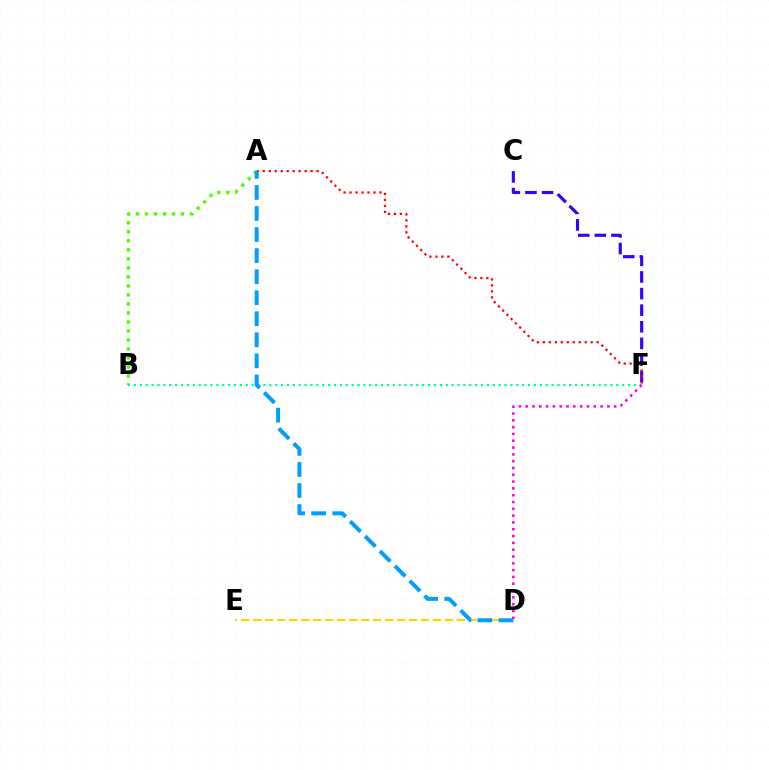{('C', 'F'): [{'color': '#3700ff', 'line_style': 'dashed', 'thickness': 2.26}], ('D', 'E'): [{'color': '#ffd500', 'line_style': 'dashed', 'thickness': 1.63}], ('A', 'F'): [{'color': '#ff0000', 'line_style': 'dotted', 'thickness': 1.62}], ('A', 'B'): [{'color': '#4fff00', 'line_style': 'dotted', 'thickness': 2.45}], ('B', 'F'): [{'color': '#00ff86', 'line_style': 'dotted', 'thickness': 1.6}], ('A', 'D'): [{'color': '#009eff', 'line_style': 'dashed', 'thickness': 2.86}], ('D', 'F'): [{'color': '#ff00ed', 'line_style': 'dotted', 'thickness': 1.85}]}